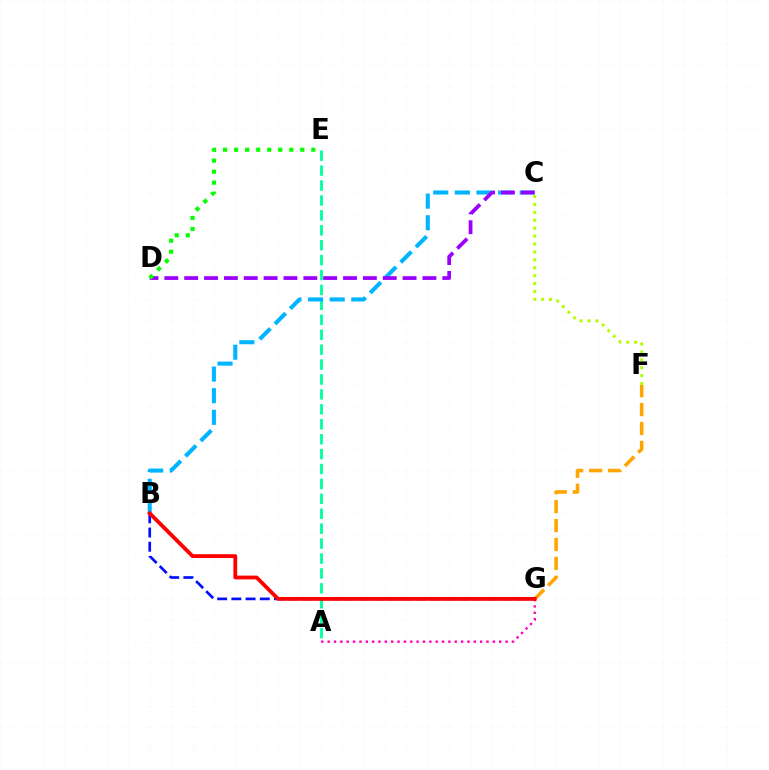{('A', 'E'): [{'color': '#00ff9d', 'line_style': 'dashed', 'thickness': 2.03}], ('B', 'C'): [{'color': '#00b5ff', 'line_style': 'dashed', 'thickness': 2.94}], ('C', 'D'): [{'color': '#9b00ff', 'line_style': 'dashed', 'thickness': 2.7}], ('A', 'G'): [{'color': '#ff00bd', 'line_style': 'dotted', 'thickness': 1.73}], ('C', 'F'): [{'color': '#b3ff00', 'line_style': 'dotted', 'thickness': 2.15}], ('F', 'G'): [{'color': '#ffa500', 'line_style': 'dashed', 'thickness': 2.57}], ('D', 'E'): [{'color': '#08ff00', 'line_style': 'dotted', 'thickness': 3.0}], ('B', 'G'): [{'color': '#0010ff', 'line_style': 'dashed', 'thickness': 1.93}, {'color': '#ff0000', 'line_style': 'solid', 'thickness': 2.74}]}